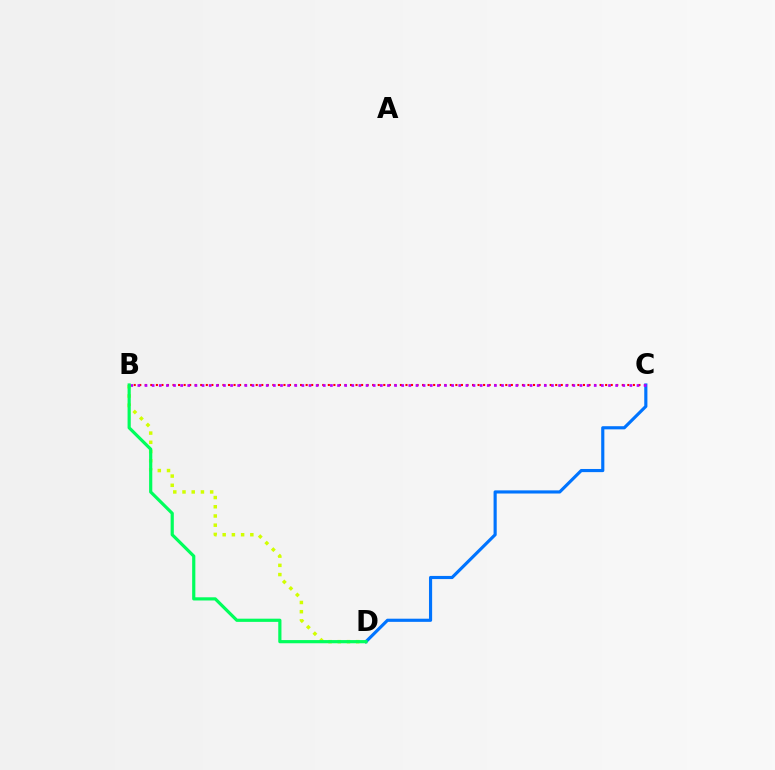{('B', 'D'): [{'color': '#d1ff00', 'line_style': 'dotted', 'thickness': 2.5}, {'color': '#00ff5c', 'line_style': 'solid', 'thickness': 2.29}], ('B', 'C'): [{'color': '#ff0000', 'line_style': 'dotted', 'thickness': 1.51}, {'color': '#b900ff', 'line_style': 'dotted', 'thickness': 1.94}], ('C', 'D'): [{'color': '#0074ff', 'line_style': 'solid', 'thickness': 2.27}]}